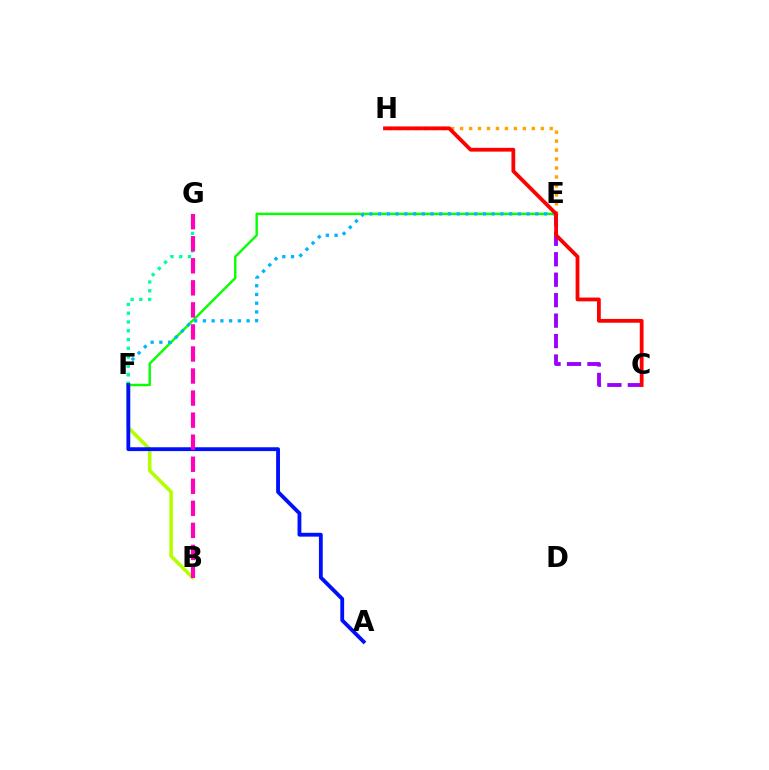{('E', 'F'): [{'color': '#08ff00', 'line_style': 'solid', 'thickness': 1.74}, {'color': '#00b5ff', 'line_style': 'dotted', 'thickness': 2.37}], ('C', 'E'): [{'color': '#9b00ff', 'line_style': 'dashed', 'thickness': 2.78}], ('B', 'F'): [{'color': '#b3ff00', 'line_style': 'solid', 'thickness': 2.58}], ('E', 'H'): [{'color': '#ffa500', 'line_style': 'dotted', 'thickness': 2.43}], ('F', 'G'): [{'color': '#00ff9d', 'line_style': 'dotted', 'thickness': 2.38}], ('A', 'F'): [{'color': '#0010ff', 'line_style': 'solid', 'thickness': 2.76}], ('B', 'G'): [{'color': '#ff00bd', 'line_style': 'dashed', 'thickness': 3.0}], ('C', 'H'): [{'color': '#ff0000', 'line_style': 'solid', 'thickness': 2.73}]}